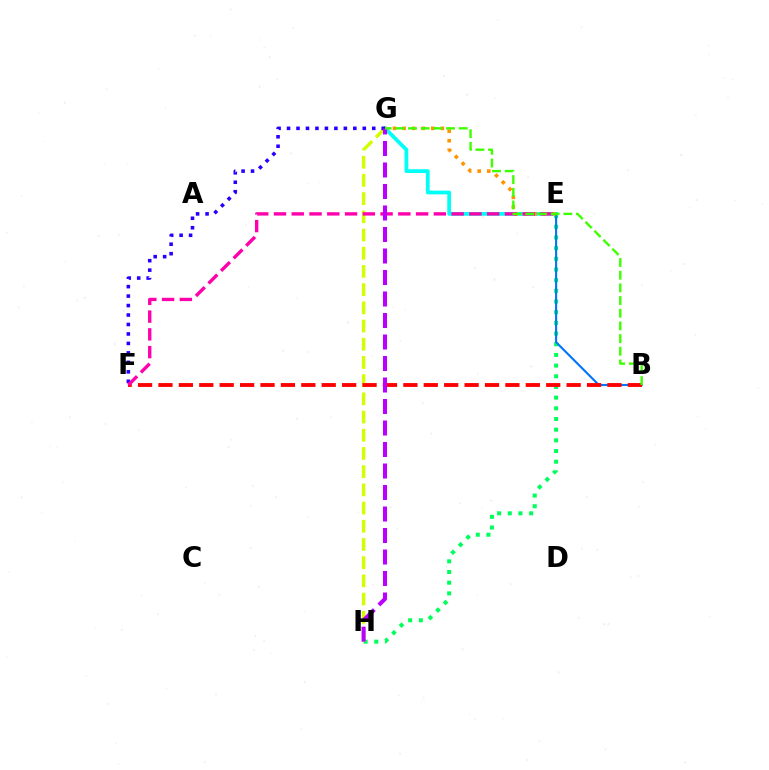{('E', 'H'): [{'color': '#00ff5c', 'line_style': 'dotted', 'thickness': 2.9}], ('G', 'H'): [{'color': '#d1ff00', 'line_style': 'dashed', 'thickness': 2.47}, {'color': '#b900ff', 'line_style': 'dashed', 'thickness': 2.92}], ('E', 'G'): [{'color': '#00fff6', 'line_style': 'solid', 'thickness': 2.7}, {'color': '#ff9400', 'line_style': 'dotted', 'thickness': 2.6}], ('B', 'E'): [{'color': '#0074ff', 'line_style': 'solid', 'thickness': 1.52}], ('F', 'G'): [{'color': '#2500ff', 'line_style': 'dotted', 'thickness': 2.57}], ('B', 'F'): [{'color': '#ff0000', 'line_style': 'dashed', 'thickness': 2.77}], ('E', 'F'): [{'color': '#ff00ac', 'line_style': 'dashed', 'thickness': 2.41}], ('B', 'G'): [{'color': '#3dff00', 'line_style': 'dashed', 'thickness': 1.72}]}